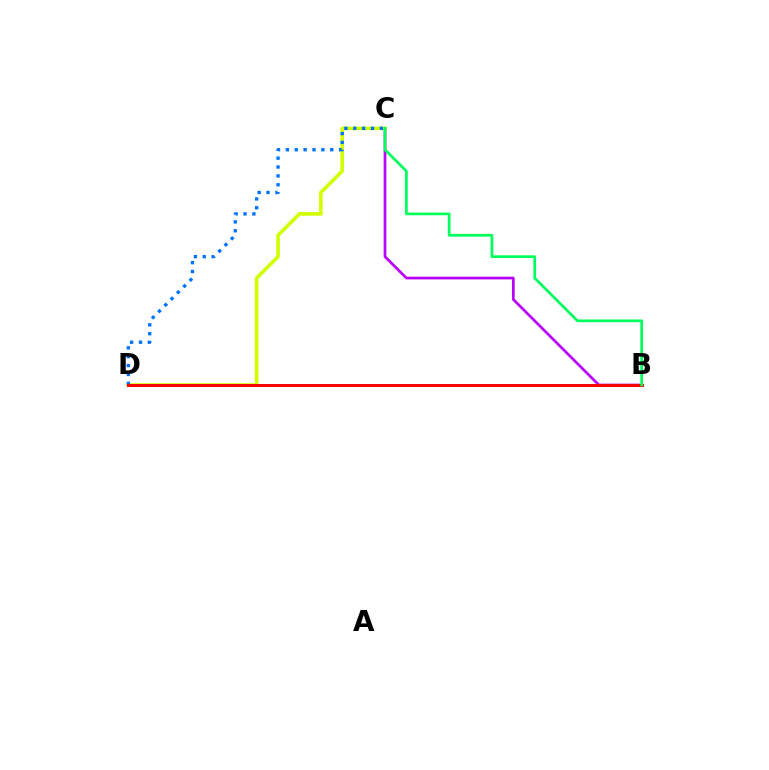{('B', 'C'): [{'color': '#b900ff', 'line_style': 'solid', 'thickness': 1.95}, {'color': '#00ff5c', 'line_style': 'solid', 'thickness': 1.96}], ('C', 'D'): [{'color': '#d1ff00', 'line_style': 'solid', 'thickness': 2.63}, {'color': '#0074ff', 'line_style': 'dotted', 'thickness': 2.41}], ('B', 'D'): [{'color': '#ff0000', 'line_style': 'solid', 'thickness': 2.14}]}